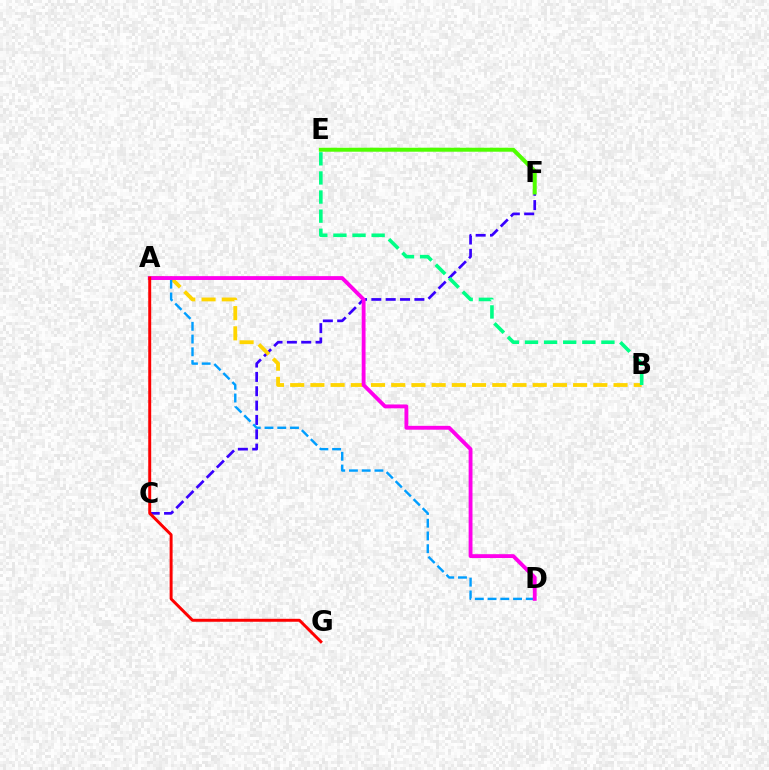{('C', 'F'): [{'color': '#3700ff', 'line_style': 'dashed', 'thickness': 1.95}], ('A', 'B'): [{'color': '#ffd500', 'line_style': 'dashed', 'thickness': 2.75}], ('B', 'E'): [{'color': '#00ff86', 'line_style': 'dashed', 'thickness': 2.6}], ('E', 'F'): [{'color': '#4fff00', 'line_style': 'solid', 'thickness': 2.87}], ('A', 'D'): [{'color': '#009eff', 'line_style': 'dashed', 'thickness': 1.73}, {'color': '#ff00ed', 'line_style': 'solid', 'thickness': 2.77}], ('A', 'G'): [{'color': '#ff0000', 'line_style': 'solid', 'thickness': 2.13}]}